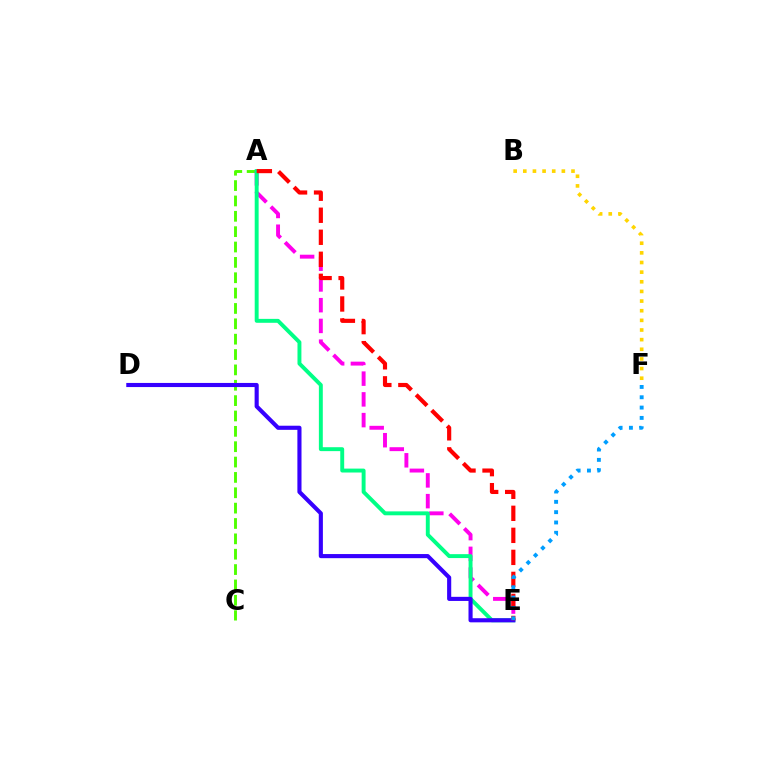{('A', 'C'): [{'color': '#4fff00', 'line_style': 'dashed', 'thickness': 2.09}], ('A', 'E'): [{'color': '#ff00ed', 'line_style': 'dashed', 'thickness': 2.82}, {'color': '#00ff86', 'line_style': 'solid', 'thickness': 2.82}, {'color': '#ff0000', 'line_style': 'dashed', 'thickness': 2.99}], ('B', 'F'): [{'color': '#ffd500', 'line_style': 'dotted', 'thickness': 2.62}], ('D', 'E'): [{'color': '#3700ff', 'line_style': 'solid', 'thickness': 2.96}], ('E', 'F'): [{'color': '#009eff', 'line_style': 'dotted', 'thickness': 2.8}]}